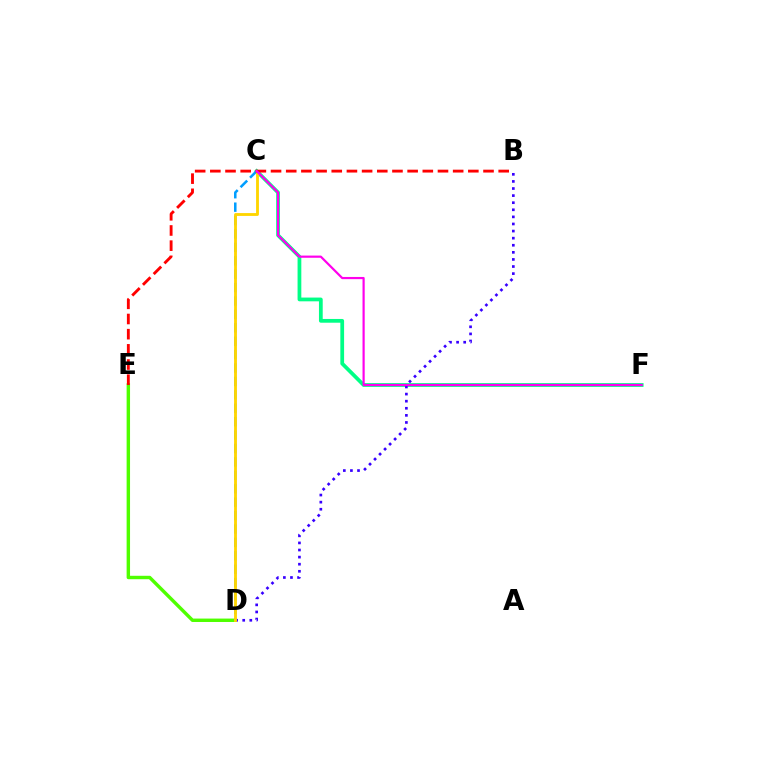{('C', 'F'): [{'color': '#00ff86', 'line_style': 'solid', 'thickness': 2.7}, {'color': '#ff00ed', 'line_style': 'solid', 'thickness': 1.57}], ('D', 'E'): [{'color': '#4fff00', 'line_style': 'solid', 'thickness': 2.46}], ('B', 'D'): [{'color': '#3700ff', 'line_style': 'dotted', 'thickness': 1.93}], ('C', 'D'): [{'color': '#009eff', 'line_style': 'dashed', 'thickness': 1.82}, {'color': '#ffd500', 'line_style': 'solid', 'thickness': 2.05}], ('B', 'E'): [{'color': '#ff0000', 'line_style': 'dashed', 'thickness': 2.06}]}